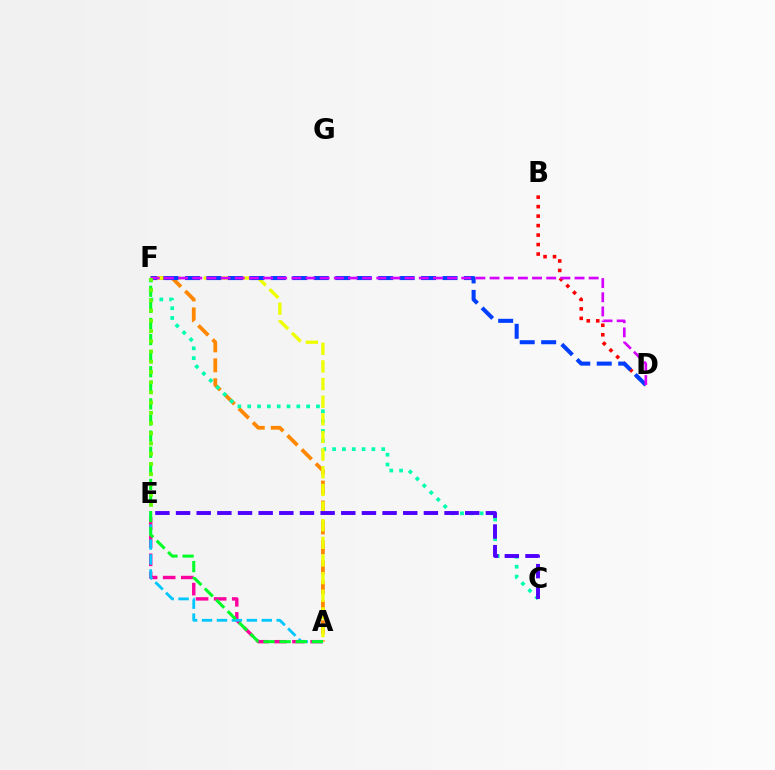{('A', 'F'): [{'color': '#ff8800', 'line_style': 'dashed', 'thickness': 2.71}, {'color': '#00ff27', 'line_style': 'dashed', 'thickness': 2.19}, {'color': '#eeff00', 'line_style': 'dashed', 'thickness': 2.4}], ('C', 'F'): [{'color': '#00ffaf', 'line_style': 'dotted', 'thickness': 2.67}], ('A', 'E'): [{'color': '#ff00a0', 'line_style': 'dashed', 'thickness': 2.46}, {'color': '#00c7ff', 'line_style': 'dashed', 'thickness': 2.03}], ('B', 'D'): [{'color': '#ff0000', 'line_style': 'dotted', 'thickness': 2.58}], ('D', 'F'): [{'color': '#003fff', 'line_style': 'dashed', 'thickness': 2.92}, {'color': '#d600ff', 'line_style': 'dashed', 'thickness': 1.92}], ('C', 'E'): [{'color': '#4f00ff', 'line_style': 'dashed', 'thickness': 2.81}], ('E', 'F'): [{'color': '#66ff00', 'line_style': 'dotted', 'thickness': 2.78}]}